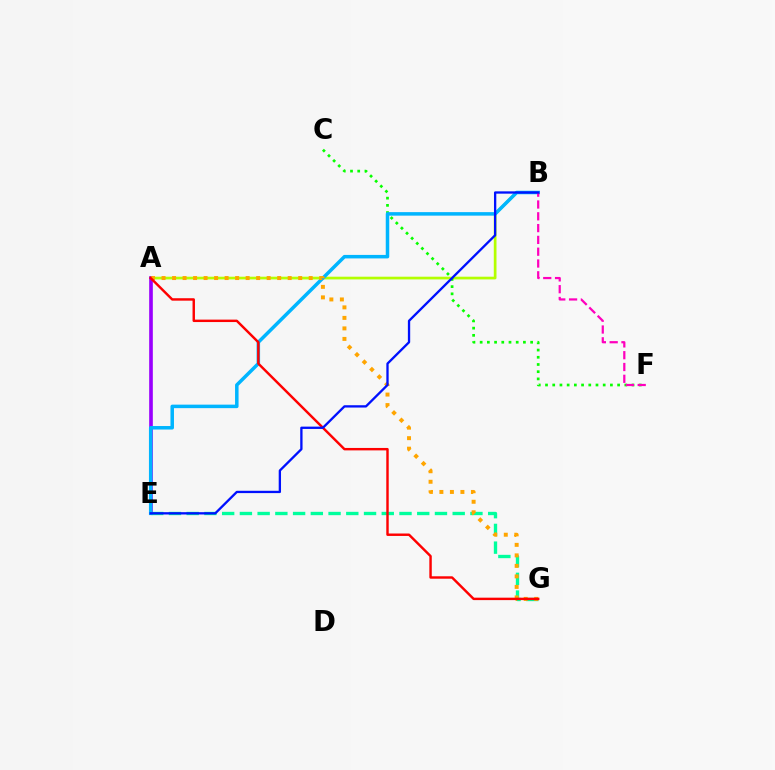{('A', 'B'): [{'color': '#b3ff00', 'line_style': 'solid', 'thickness': 1.95}], ('A', 'E'): [{'color': '#9b00ff', 'line_style': 'solid', 'thickness': 2.63}], ('E', 'G'): [{'color': '#00ff9d', 'line_style': 'dashed', 'thickness': 2.41}], ('C', 'F'): [{'color': '#08ff00', 'line_style': 'dotted', 'thickness': 1.96}], ('B', 'E'): [{'color': '#00b5ff', 'line_style': 'solid', 'thickness': 2.53}, {'color': '#0010ff', 'line_style': 'solid', 'thickness': 1.67}], ('A', 'G'): [{'color': '#ffa500', 'line_style': 'dotted', 'thickness': 2.86}, {'color': '#ff0000', 'line_style': 'solid', 'thickness': 1.75}], ('B', 'F'): [{'color': '#ff00bd', 'line_style': 'dashed', 'thickness': 1.6}]}